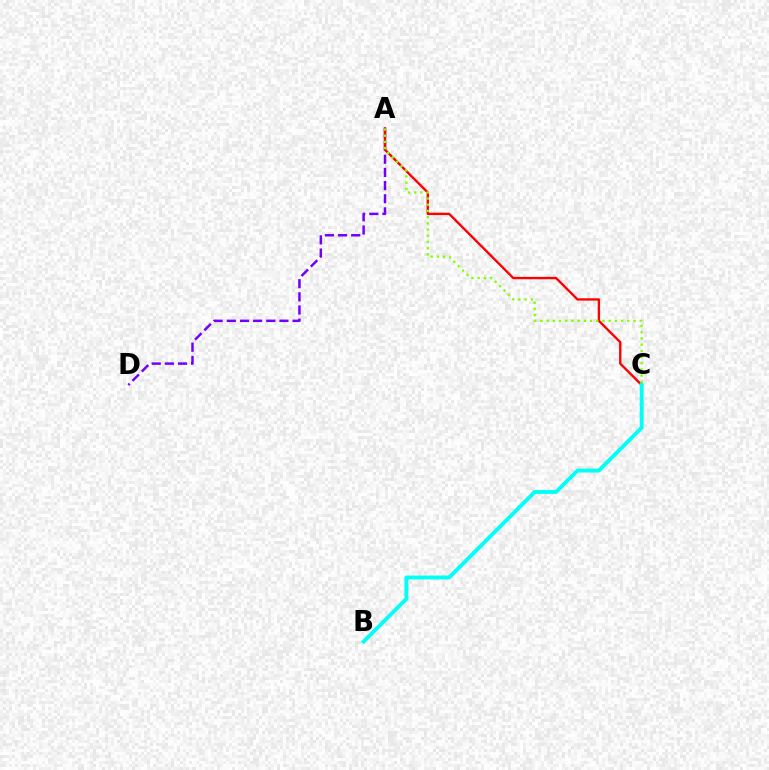{('A', 'D'): [{'color': '#7200ff', 'line_style': 'dashed', 'thickness': 1.79}], ('A', 'C'): [{'color': '#ff0000', 'line_style': 'solid', 'thickness': 1.7}, {'color': '#84ff00', 'line_style': 'dotted', 'thickness': 1.69}], ('B', 'C'): [{'color': '#00fff6', 'line_style': 'solid', 'thickness': 2.79}]}